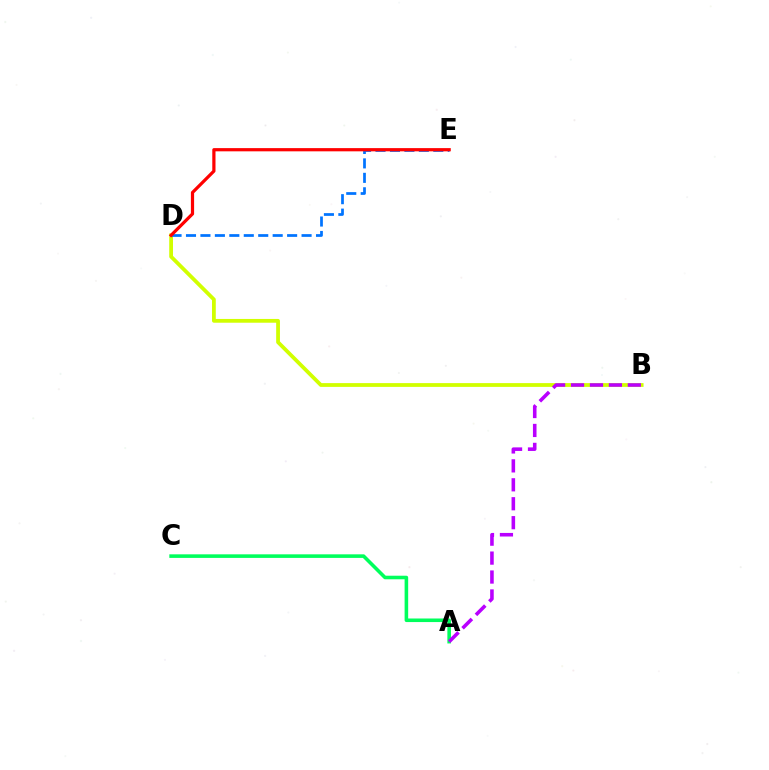{('B', 'D'): [{'color': '#d1ff00', 'line_style': 'solid', 'thickness': 2.72}], ('A', 'C'): [{'color': '#00ff5c', 'line_style': 'solid', 'thickness': 2.57}], ('D', 'E'): [{'color': '#0074ff', 'line_style': 'dashed', 'thickness': 1.96}, {'color': '#ff0000', 'line_style': 'solid', 'thickness': 2.31}], ('A', 'B'): [{'color': '#b900ff', 'line_style': 'dashed', 'thickness': 2.57}]}